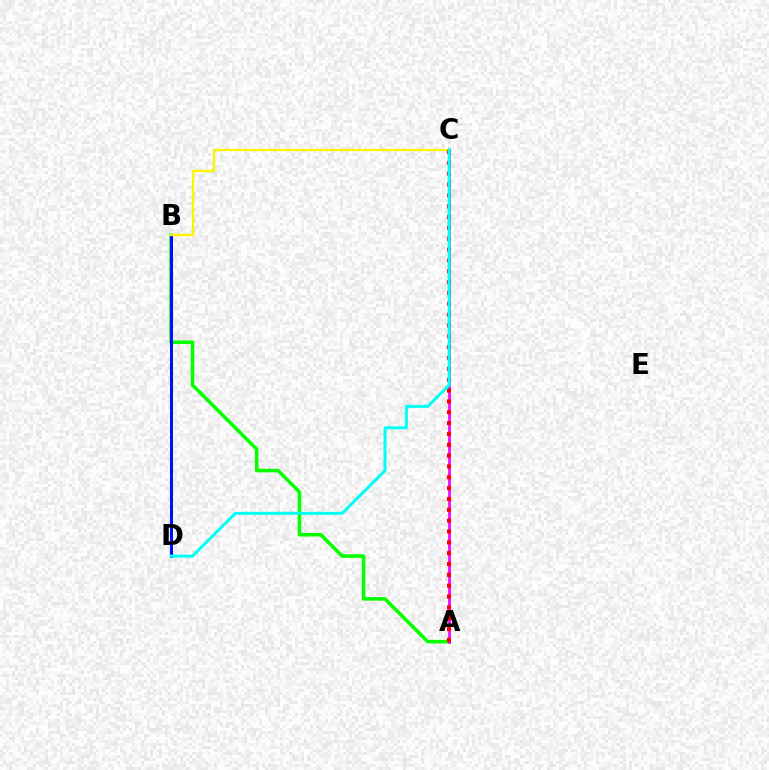{('A', 'B'): [{'color': '#08ff00', 'line_style': 'solid', 'thickness': 2.57}], ('A', 'C'): [{'color': '#ee00ff', 'line_style': 'solid', 'thickness': 1.9}, {'color': '#ff0000', 'line_style': 'dotted', 'thickness': 2.95}], ('B', 'D'): [{'color': '#0010ff', 'line_style': 'solid', 'thickness': 2.2}], ('B', 'C'): [{'color': '#fcf500', 'line_style': 'solid', 'thickness': 1.67}], ('C', 'D'): [{'color': '#00fff6', 'line_style': 'solid', 'thickness': 2.15}]}